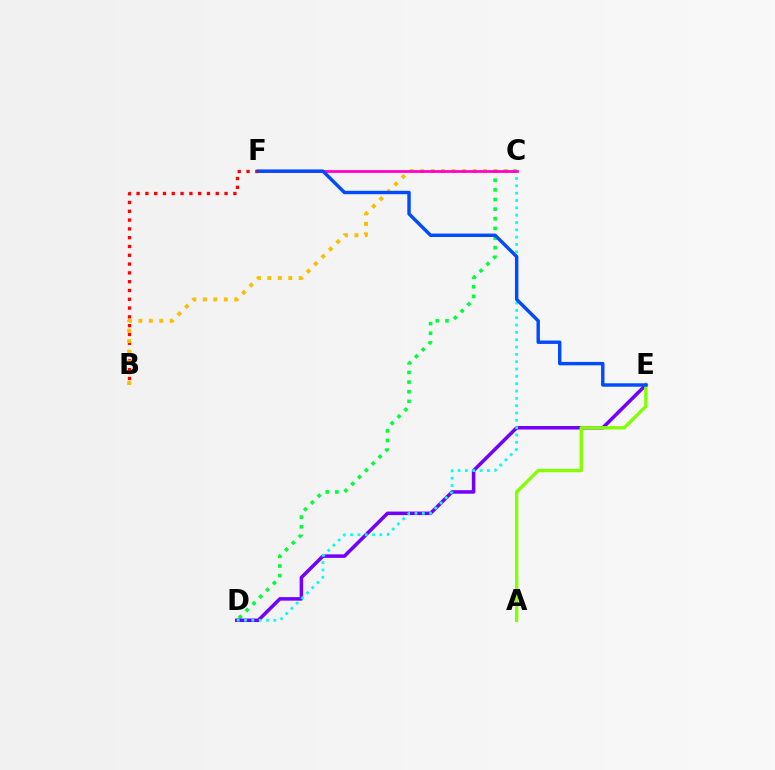{('C', 'D'): [{'color': '#00ff39', 'line_style': 'dotted', 'thickness': 2.61}, {'color': '#00fff6', 'line_style': 'dotted', 'thickness': 1.99}], ('B', 'F'): [{'color': '#ff0000', 'line_style': 'dotted', 'thickness': 2.39}], ('B', 'C'): [{'color': '#ffbd00', 'line_style': 'dotted', 'thickness': 2.85}], ('D', 'E'): [{'color': '#7200ff', 'line_style': 'solid', 'thickness': 2.53}], ('A', 'E'): [{'color': '#84ff00', 'line_style': 'solid', 'thickness': 2.42}], ('C', 'F'): [{'color': '#ff00cf', 'line_style': 'solid', 'thickness': 1.99}], ('E', 'F'): [{'color': '#004bff', 'line_style': 'solid', 'thickness': 2.46}]}